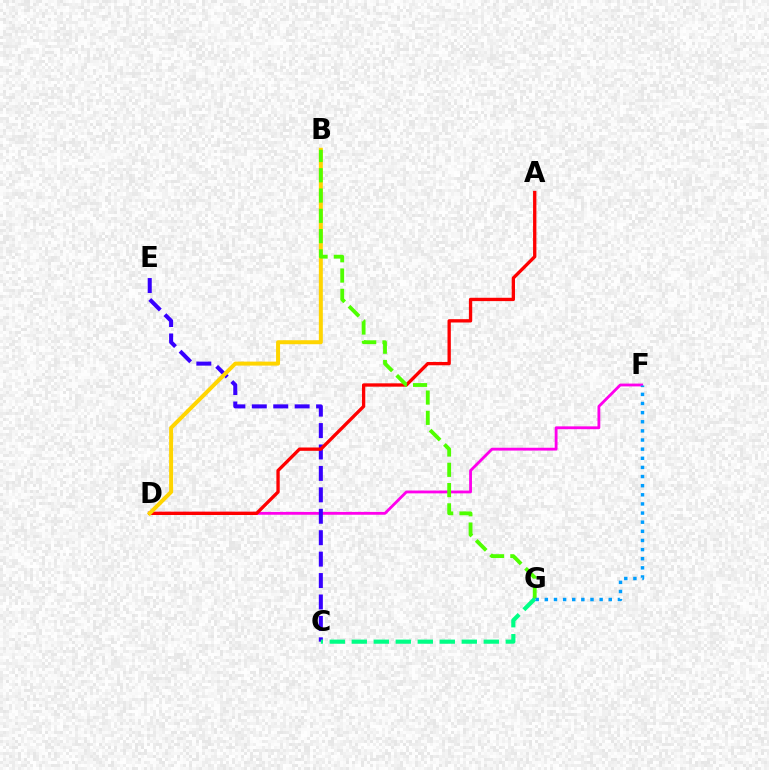{('D', 'F'): [{'color': '#ff00ed', 'line_style': 'solid', 'thickness': 2.04}], ('C', 'E'): [{'color': '#3700ff', 'line_style': 'dashed', 'thickness': 2.91}], ('A', 'D'): [{'color': '#ff0000', 'line_style': 'solid', 'thickness': 2.39}], ('B', 'D'): [{'color': '#ffd500', 'line_style': 'solid', 'thickness': 2.87}], ('B', 'G'): [{'color': '#4fff00', 'line_style': 'dashed', 'thickness': 2.75}], ('C', 'G'): [{'color': '#00ff86', 'line_style': 'dashed', 'thickness': 2.99}], ('F', 'G'): [{'color': '#009eff', 'line_style': 'dotted', 'thickness': 2.48}]}